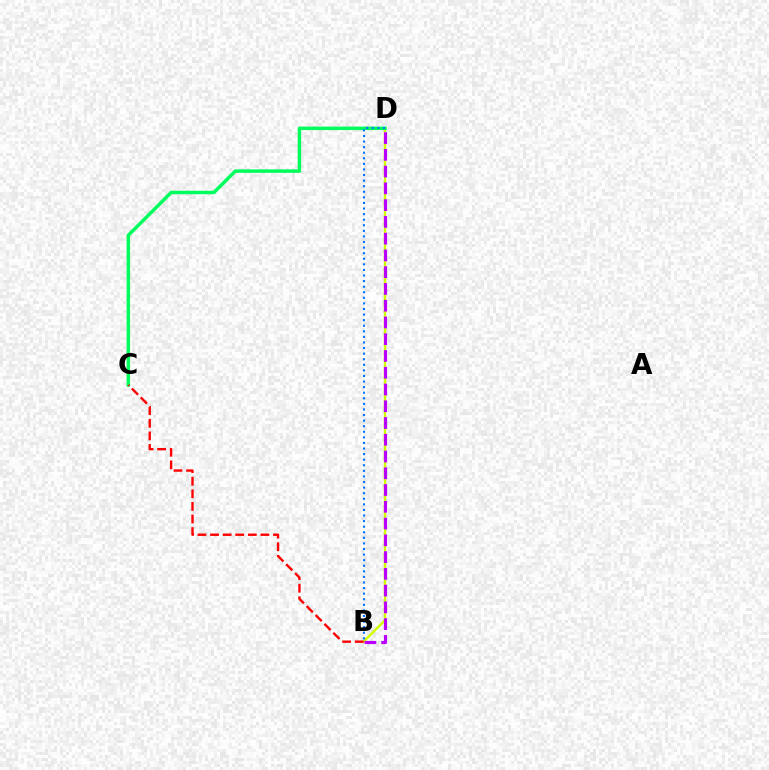{('B', 'D'): [{'color': '#d1ff00', 'line_style': 'solid', 'thickness': 1.73}, {'color': '#b900ff', 'line_style': 'dashed', 'thickness': 2.28}, {'color': '#0074ff', 'line_style': 'dotted', 'thickness': 1.52}], ('C', 'D'): [{'color': '#00ff5c', 'line_style': 'solid', 'thickness': 2.51}], ('B', 'C'): [{'color': '#ff0000', 'line_style': 'dashed', 'thickness': 1.71}]}